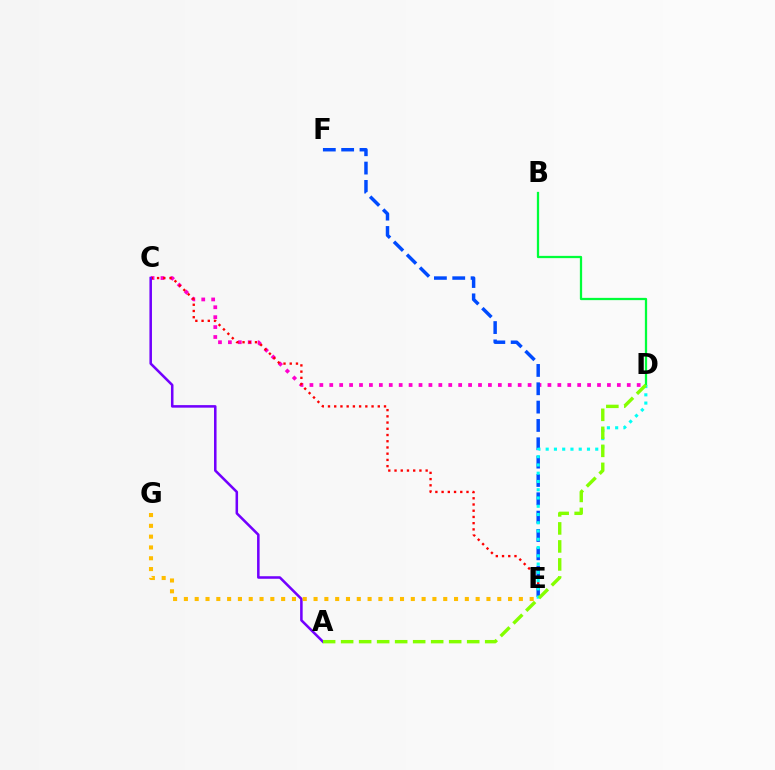{('C', 'D'): [{'color': '#ff00cf', 'line_style': 'dotted', 'thickness': 2.69}], ('C', 'E'): [{'color': '#ff0000', 'line_style': 'dotted', 'thickness': 1.69}], ('A', 'C'): [{'color': '#7200ff', 'line_style': 'solid', 'thickness': 1.83}], ('E', 'F'): [{'color': '#004bff', 'line_style': 'dashed', 'thickness': 2.49}], ('B', 'D'): [{'color': '#00ff39', 'line_style': 'solid', 'thickness': 1.63}], ('D', 'E'): [{'color': '#00fff6', 'line_style': 'dotted', 'thickness': 2.24}], ('E', 'G'): [{'color': '#ffbd00', 'line_style': 'dotted', 'thickness': 2.94}], ('A', 'D'): [{'color': '#84ff00', 'line_style': 'dashed', 'thickness': 2.45}]}